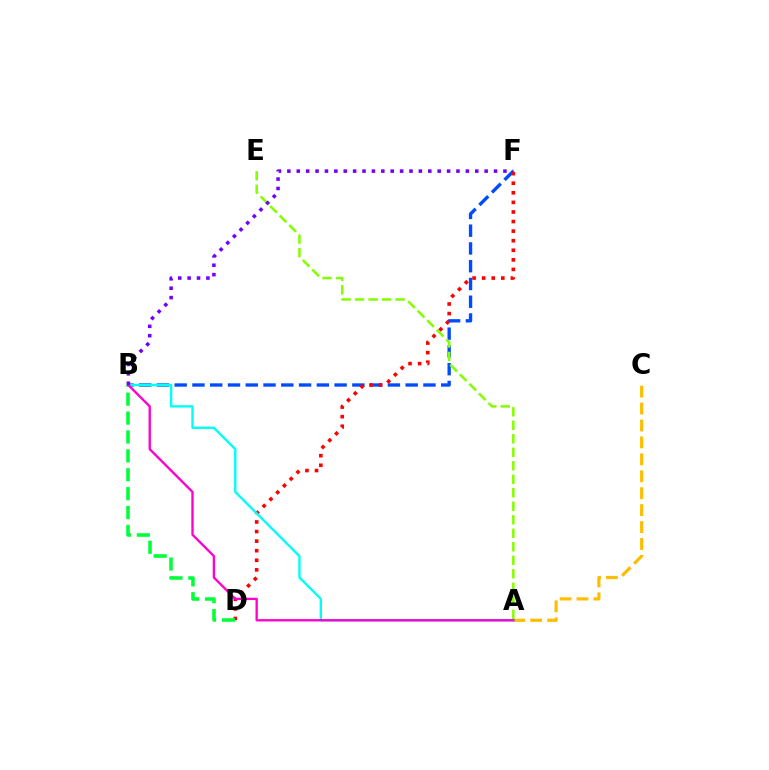{('B', 'F'): [{'color': '#004bff', 'line_style': 'dashed', 'thickness': 2.41}, {'color': '#7200ff', 'line_style': 'dotted', 'thickness': 2.55}], ('D', 'F'): [{'color': '#ff0000', 'line_style': 'dotted', 'thickness': 2.6}], ('A', 'C'): [{'color': '#ffbd00', 'line_style': 'dashed', 'thickness': 2.3}], ('A', 'B'): [{'color': '#00fff6', 'line_style': 'solid', 'thickness': 1.72}, {'color': '#ff00cf', 'line_style': 'solid', 'thickness': 1.69}], ('B', 'D'): [{'color': '#00ff39', 'line_style': 'dashed', 'thickness': 2.57}], ('A', 'E'): [{'color': '#84ff00', 'line_style': 'dashed', 'thickness': 1.83}]}